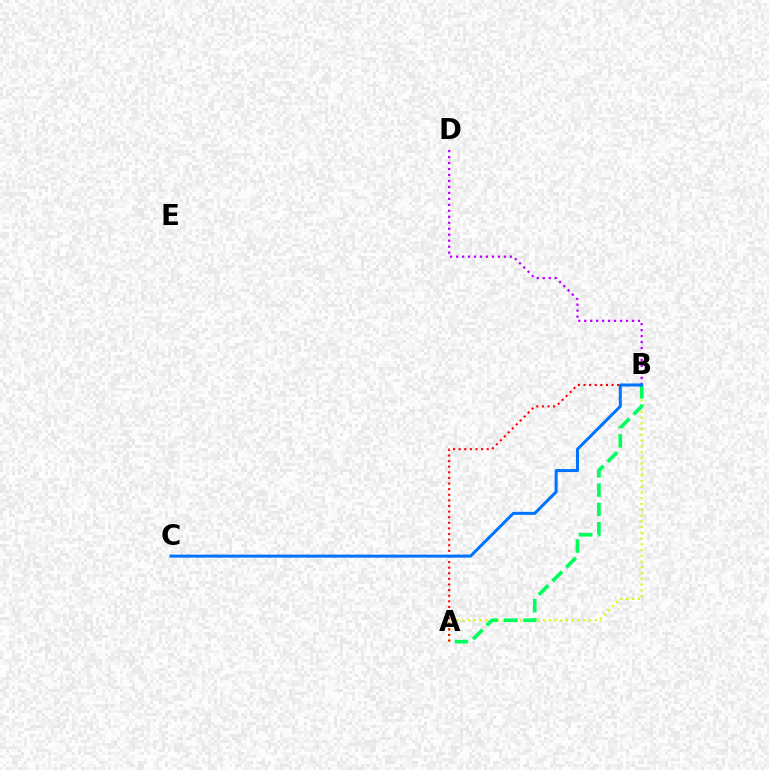{('A', 'B'): [{'color': '#d1ff00', 'line_style': 'dotted', 'thickness': 1.56}, {'color': '#00ff5c', 'line_style': 'dashed', 'thickness': 2.63}, {'color': '#ff0000', 'line_style': 'dotted', 'thickness': 1.52}], ('B', 'D'): [{'color': '#b900ff', 'line_style': 'dotted', 'thickness': 1.62}], ('B', 'C'): [{'color': '#0074ff', 'line_style': 'solid', 'thickness': 2.17}]}